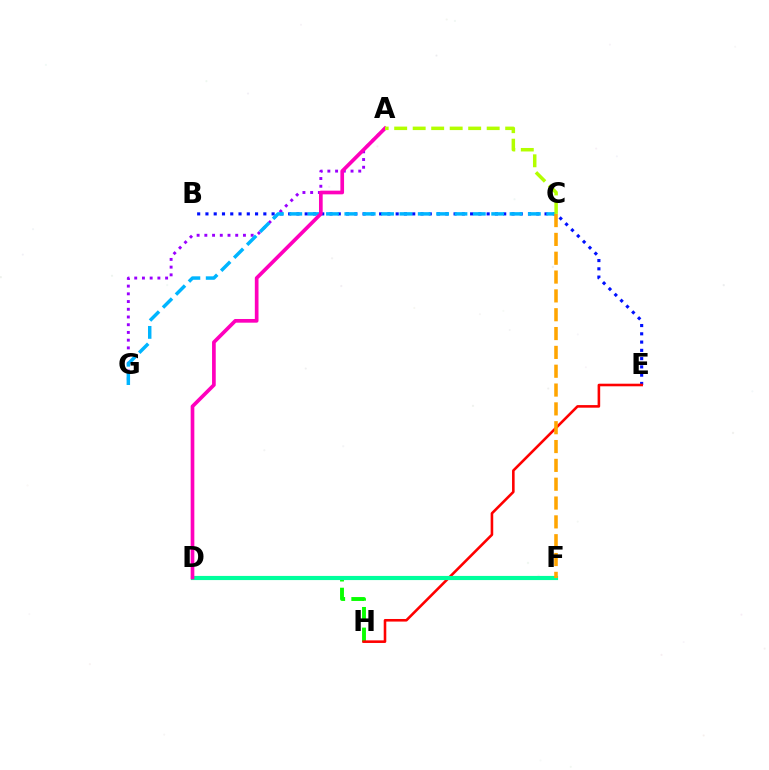{('B', 'E'): [{'color': '#0010ff', 'line_style': 'dotted', 'thickness': 2.25}], ('D', 'H'): [{'color': '#08ff00', 'line_style': 'dashed', 'thickness': 2.8}], ('A', 'G'): [{'color': '#9b00ff', 'line_style': 'dotted', 'thickness': 2.1}], ('C', 'G'): [{'color': '#00b5ff', 'line_style': 'dashed', 'thickness': 2.49}], ('E', 'H'): [{'color': '#ff0000', 'line_style': 'solid', 'thickness': 1.86}], ('D', 'F'): [{'color': '#00ff9d', 'line_style': 'solid', 'thickness': 2.99}], ('A', 'D'): [{'color': '#ff00bd', 'line_style': 'solid', 'thickness': 2.65}], ('A', 'C'): [{'color': '#b3ff00', 'line_style': 'dashed', 'thickness': 2.51}], ('C', 'F'): [{'color': '#ffa500', 'line_style': 'dashed', 'thickness': 2.56}]}